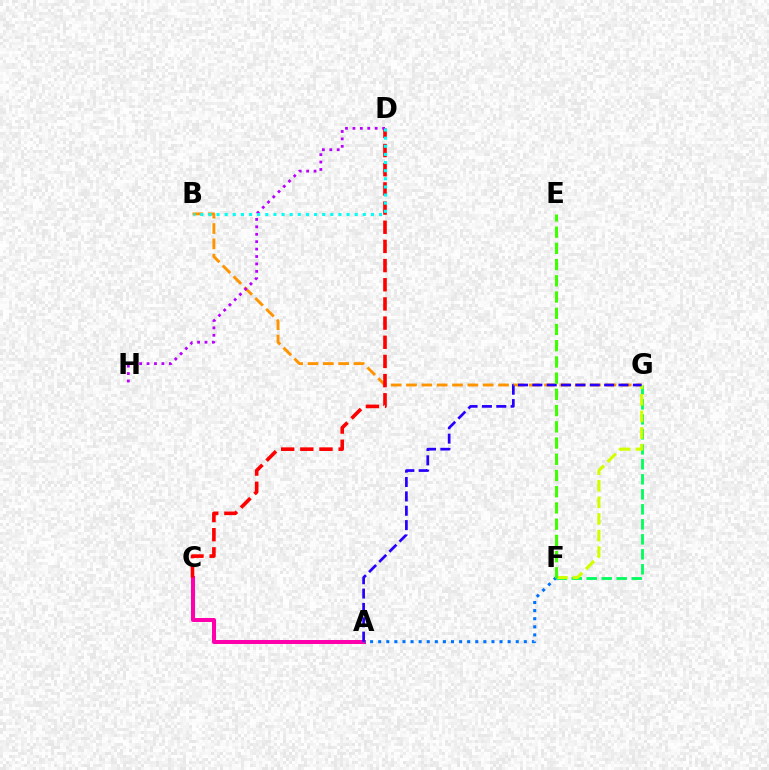{('B', 'G'): [{'color': '#ff9400', 'line_style': 'dashed', 'thickness': 2.08}], ('F', 'G'): [{'color': '#00ff5c', 'line_style': 'dashed', 'thickness': 2.04}, {'color': '#d1ff00', 'line_style': 'dashed', 'thickness': 2.26}], ('A', 'C'): [{'color': '#ff00ac', 'line_style': 'solid', 'thickness': 2.88}], ('C', 'D'): [{'color': '#ff0000', 'line_style': 'dashed', 'thickness': 2.6}], ('D', 'H'): [{'color': '#b900ff', 'line_style': 'dotted', 'thickness': 2.02}], ('A', 'F'): [{'color': '#0074ff', 'line_style': 'dotted', 'thickness': 2.2}], ('B', 'D'): [{'color': '#00fff6', 'line_style': 'dotted', 'thickness': 2.21}], ('A', 'G'): [{'color': '#2500ff', 'line_style': 'dashed', 'thickness': 1.95}], ('E', 'F'): [{'color': '#3dff00', 'line_style': 'dashed', 'thickness': 2.2}]}